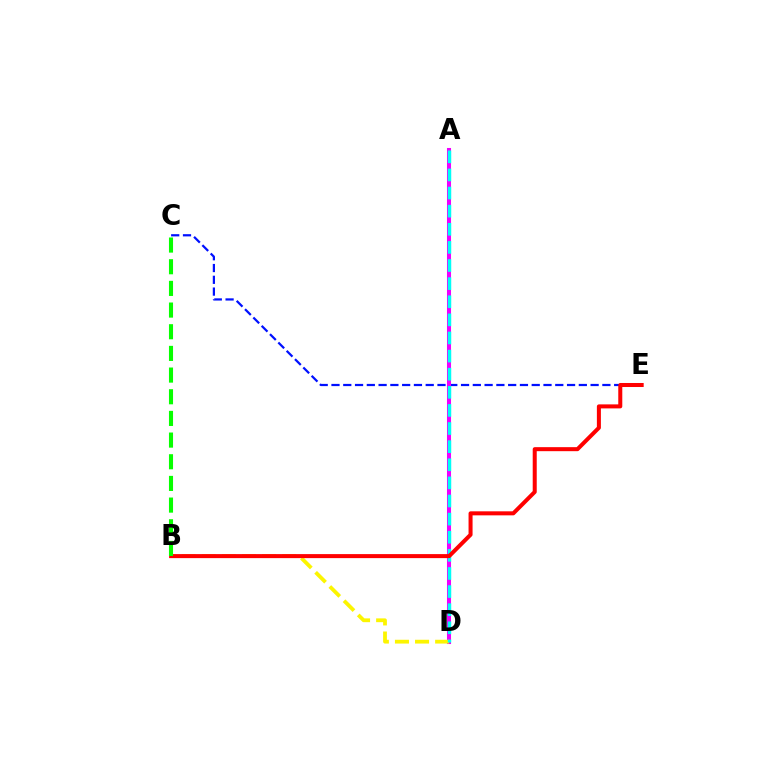{('C', 'E'): [{'color': '#0010ff', 'line_style': 'dashed', 'thickness': 1.6}], ('A', 'D'): [{'color': '#ee00ff', 'line_style': 'solid', 'thickness': 2.92}, {'color': '#00fff6', 'line_style': 'dashed', 'thickness': 2.46}], ('B', 'D'): [{'color': '#fcf500', 'line_style': 'dashed', 'thickness': 2.73}], ('B', 'E'): [{'color': '#ff0000', 'line_style': 'solid', 'thickness': 2.89}], ('B', 'C'): [{'color': '#08ff00', 'line_style': 'dashed', 'thickness': 2.94}]}